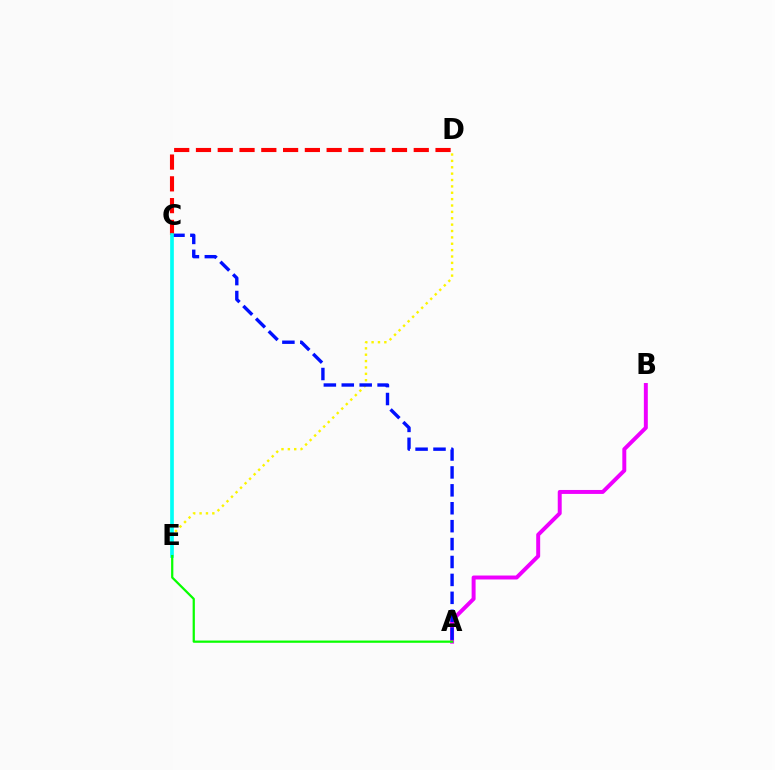{('D', 'E'): [{'color': '#fcf500', 'line_style': 'dotted', 'thickness': 1.73}], ('A', 'B'): [{'color': '#ee00ff', 'line_style': 'solid', 'thickness': 2.85}], ('A', 'C'): [{'color': '#0010ff', 'line_style': 'dashed', 'thickness': 2.43}], ('C', 'D'): [{'color': '#ff0000', 'line_style': 'dashed', 'thickness': 2.96}], ('C', 'E'): [{'color': '#00fff6', 'line_style': 'solid', 'thickness': 2.65}], ('A', 'E'): [{'color': '#08ff00', 'line_style': 'solid', 'thickness': 1.62}]}